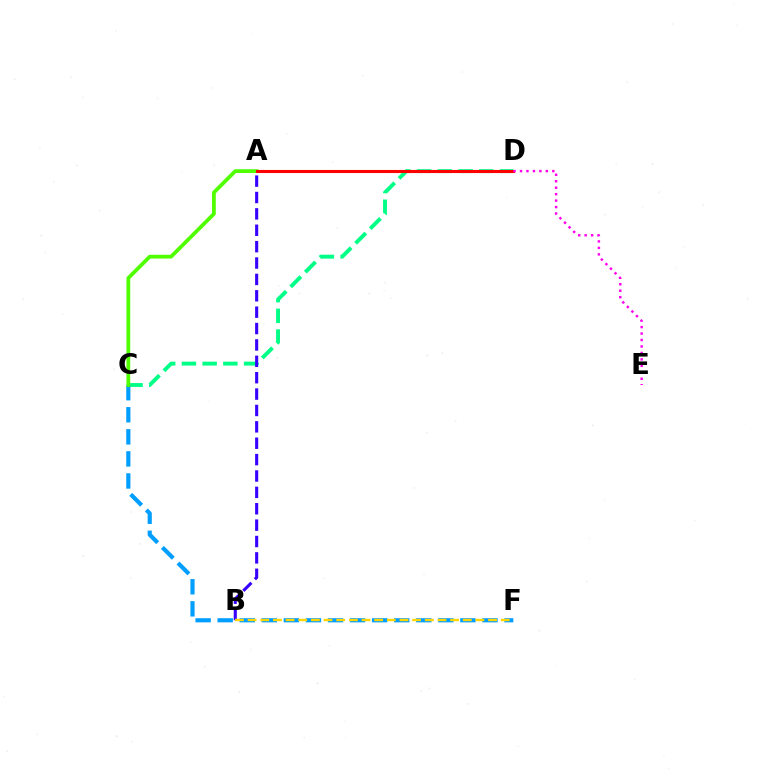{('C', 'D'): [{'color': '#00ff86', 'line_style': 'dashed', 'thickness': 2.82}], ('A', 'B'): [{'color': '#3700ff', 'line_style': 'dashed', 'thickness': 2.23}], ('C', 'F'): [{'color': '#009eff', 'line_style': 'dashed', 'thickness': 3.0}], ('B', 'F'): [{'color': '#ffd500', 'line_style': 'dashed', 'thickness': 1.72}], ('A', 'C'): [{'color': '#4fff00', 'line_style': 'solid', 'thickness': 2.7}], ('A', 'D'): [{'color': '#ff0000', 'line_style': 'solid', 'thickness': 2.22}], ('D', 'E'): [{'color': '#ff00ed', 'line_style': 'dotted', 'thickness': 1.76}]}